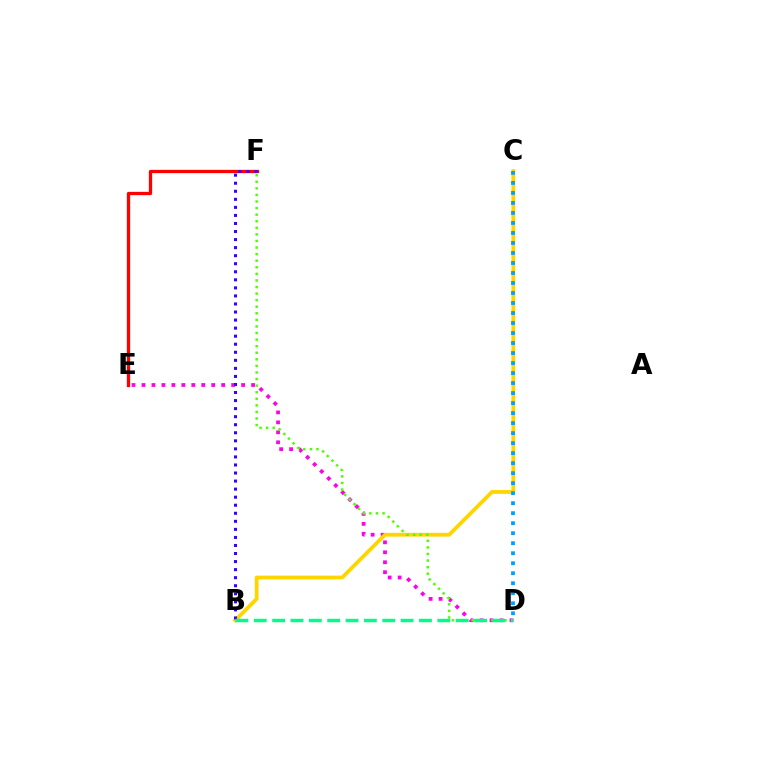{('D', 'E'): [{'color': '#ff00ed', 'line_style': 'dotted', 'thickness': 2.71}], ('E', 'F'): [{'color': '#ff0000', 'line_style': 'solid', 'thickness': 2.36}], ('B', 'C'): [{'color': '#ffd500', 'line_style': 'solid', 'thickness': 2.72}], ('D', 'F'): [{'color': '#4fff00', 'line_style': 'dotted', 'thickness': 1.79}], ('B', 'F'): [{'color': '#3700ff', 'line_style': 'dotted', 'thickness': 2.19}], ('B', 'D'): [{'color': '#00ff86', 'line_style': 'dashed', 'thickness': 2.49}], ('C', 'D'): [{'color': '#009eff', 'line_style': 'dotted', 'thickness': 2.72}]}